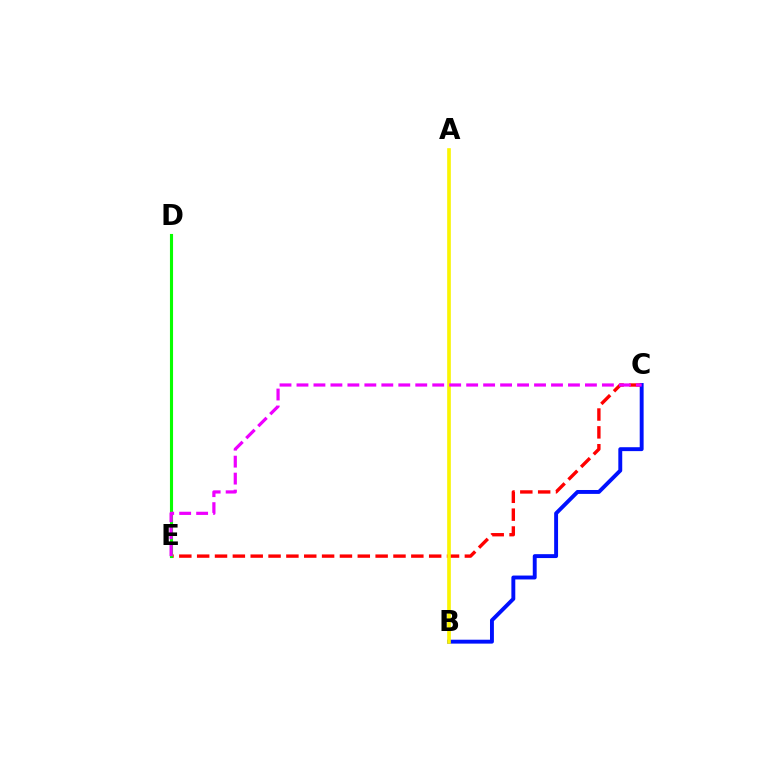{('A', 'B'): [{'color': '#00fff6', 'line_style': 'solid', 'thickness': 1.52}, {'color': '#fcf500', 'line_style': 'solid', 'thickness': 2.61}], ('C', 'E'): [{'color': '#ff0000', 'line_style': 'dashed', 'thickness': 2.42}, {'color': '#ee00ff', 'line_style': 'dashed', 'thickness': 2.31}], ('D', 'E'): [{'color': '#08ff00', 'line_style': 'solid', 'thickness': 2.24}], ('B', 'C'): [{'color': '#0010ff', 'line_style': 'solid', 'thickness': 2.81}]}